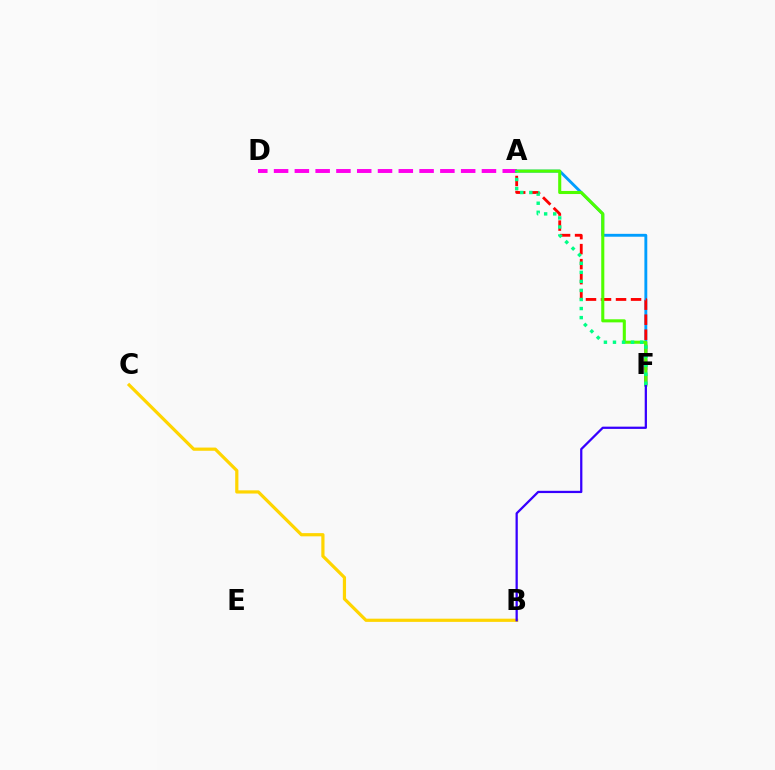{('A', 'D'): [{'color': '#ff00ed', 'line_style': 'dashed', 'thickness': 2.82}], ('A', 'F'): [{'color': '#009eff', 'line_style': 'solid', 'thickness': 2.07}, {'color': '#ff0000', 'line_style': 'dashed', 'thickness': 2.04}, {'color': '#4fff00', 'line_style': 'solid', 'thickness': 2.22}, {'color': '#00ff86', 'line_style': 'dotted', 'thickness': 2.46}], ('B', 'C'): [{'color': '#ffd500', 'line_style': 'solid', 'thickness': 2.31}], ('B', 'F'): [{'color': '#3700ff', 'line_style': 'solid', 'thickness': 1.63}]}